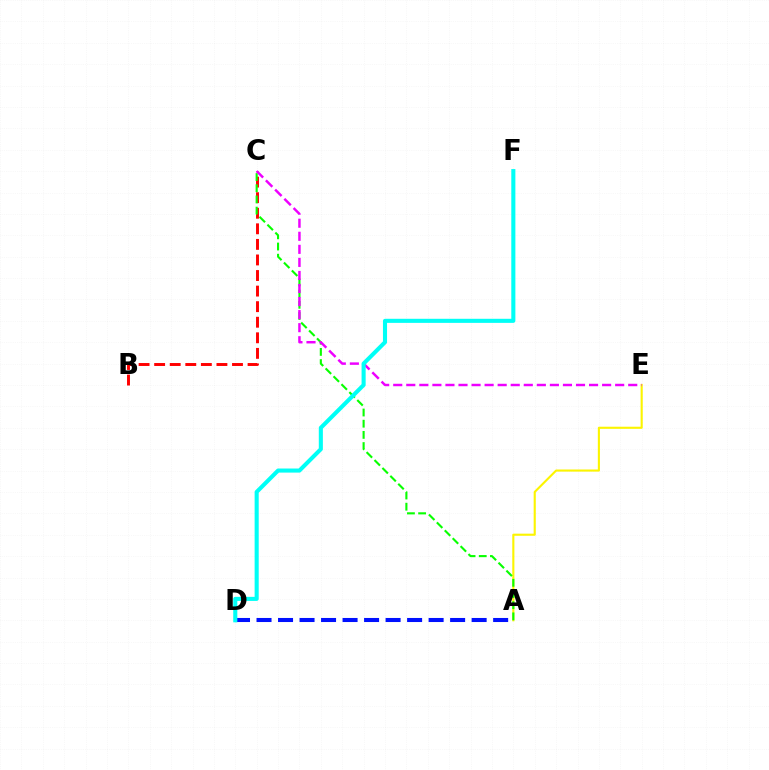{('A', 'E'): [{'color': '#fcf500', 'line_style': 'solid', 'thickness': 1.53}], ('A', 'D'): [{'color': '#0010ff', 'line_style': 'dashed', 'thickness': 2.92}], ('B', 'C'): [{'color': '#ff0000', 'line_style': 'dashed', 'thickness': 2.12}], ('A', 'C'): [{'color': '#08ff00', 'line_style': 'dashed', 'thickness': 1.52}], ('C', 'E'): [{'color': '#ee00ff', 'line_style': 'dashed', 'thickness': 1.77}], ('D', 'F'): [{'color': '#00fff6', 'line_style': 'solid', 'thickness': 2.94}]}